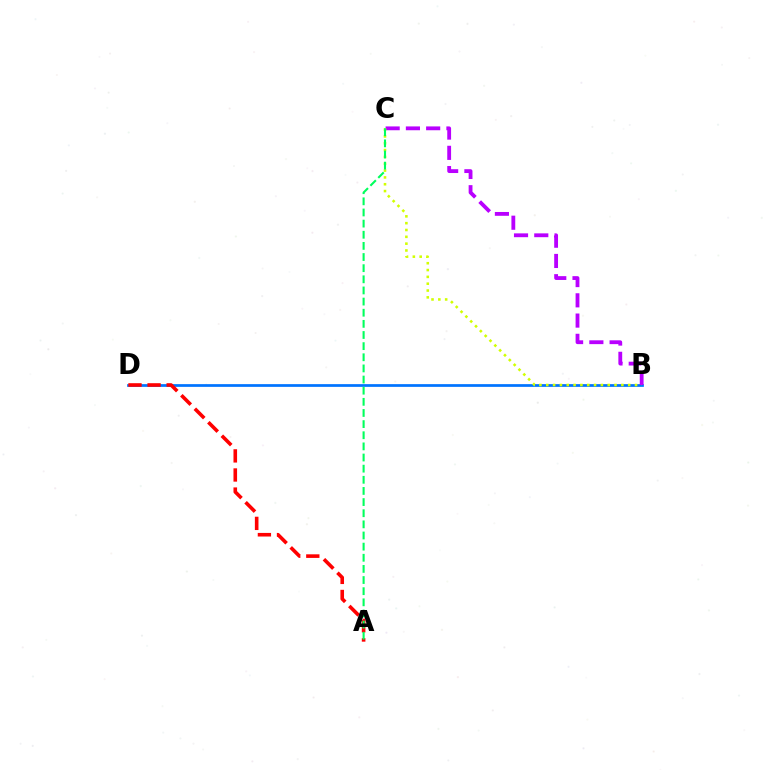{('B', 'D'): [{'color': '#0074ff', 'line_style': 'solid', 'thickness': 1.96}], ('B', 'C'): [{'color': '#b900ff', 'line_style': 'dashed', 'thickness': 2.75}, {'color': '#d1ff00', 'line_style': 'dotted', 'thickness': 1.85}], ('A', 'D'): [{'color': '#ff0000', 'line_style': 'dashed', 'thickness': 2.59}], ('A', 'C'): [{'color': '#00ff5c', 'line_style': 'dashed', 'thickness': 1.51}]}